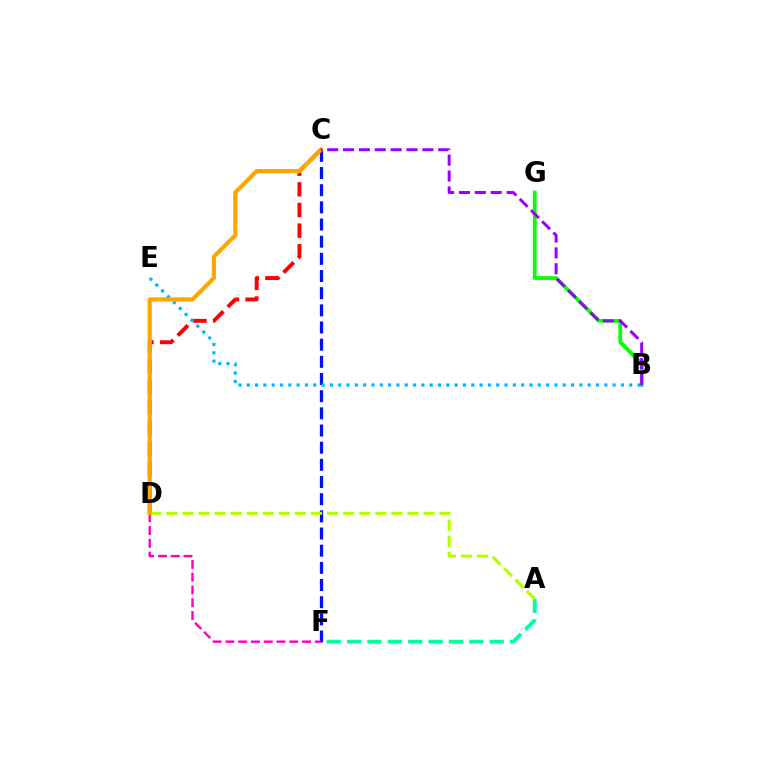{('C', 'F'): [{'color': '#0010ff', 'line_style': 'dashed', 'thickness': 2.33}], ('B', 'G'): [{'color': '#08ff00', 'line_style': 'solid', 'thickness': 2.7}], ('C', 'D'): [{'color': '#ff0000', 'line_style': 'dashed', 'thickness': 2.8}, {'color': '#ffa500', 'line_style': 'solid', 'thickness': 3.0}], ('B', 'E'): [{'color': '#00b5ff', 'line_style': 'dotted', 'thickness': 2.26}], ('D', 'F'): [{'color': '#ff00bd', 'line_style': 'dashed', 'thickness': 1.73}], ('A', 'F'): [{'color': '#00ff9d', 'line_style': 'dashed', 'thickness': 2.77}], ('A', 'D'): [{'color': '#b3ff00', 'line_style': 'dashed', 'thickness': 2.18}], ('B', 'C'): [{'color': '#9b00ff', 'line_style': 'dashed', 'thickness': 2.16}]}